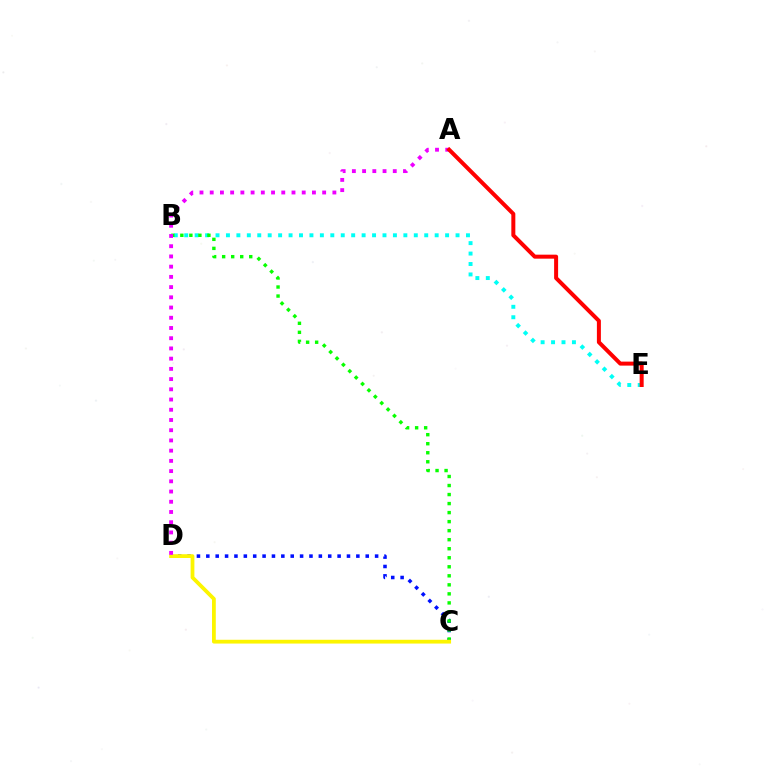{('B', 'E'): [{'color': '#00fff6', 'line_style': 'dotted', 'thickness': 2.84}], ('C', 'D'): [{'color': '#0010ff', 'line_style': 'dotted', 'thickness': 2.55}, {'color': '#fcf500', 'line_style': 'solid', 'thickness': 2.72}], ('B', 'C'): [{'color': '#08ff00', 'line_style': 'dotted', 'thickness': 2.45}], ('A', 'D'): [{'color': '#ee00ff', 'line_style': 'dotted', 'thickness': 2.78}], ('A', 'E'): [{'color': '#ff0000', 'line_style': 'solid', 'thickness': 2.88}]}